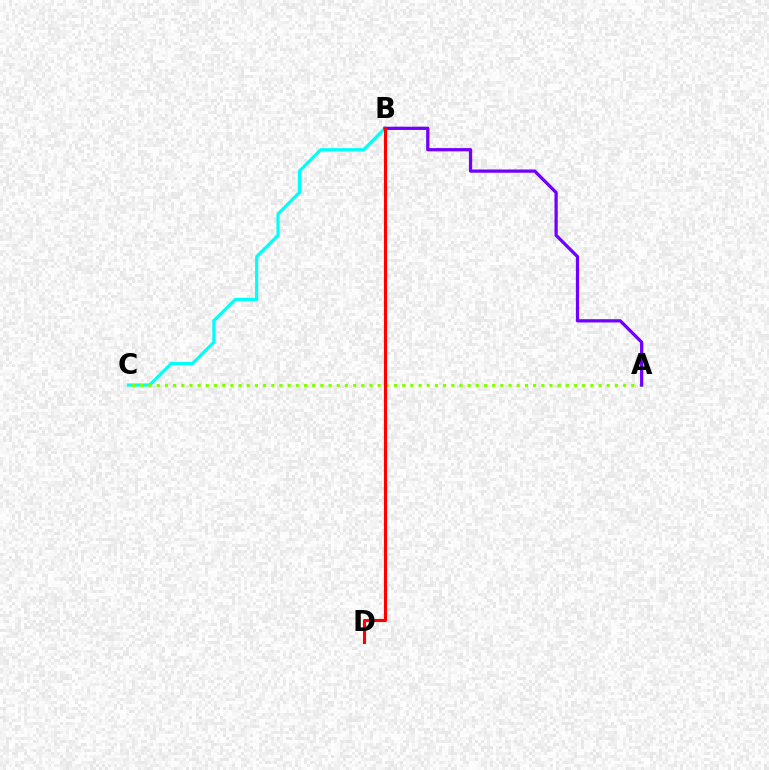{('B', 'C'): [{'color': '#00fff6', 'line_style': 'solid', 'thickness': 2.3}], ('A', 'C'): [{'color': '#84ff00', 'line_style': 'dotted', 'thickness': 2.22}], ('A', 'B'): [{'color': '#7200ff', 'line_style': 'solid', 'thickness': 2.34}], ('B', 'D'): [{'color': '#ff0000', 'line_style': 'solid', 'thickness': 2.24}]}